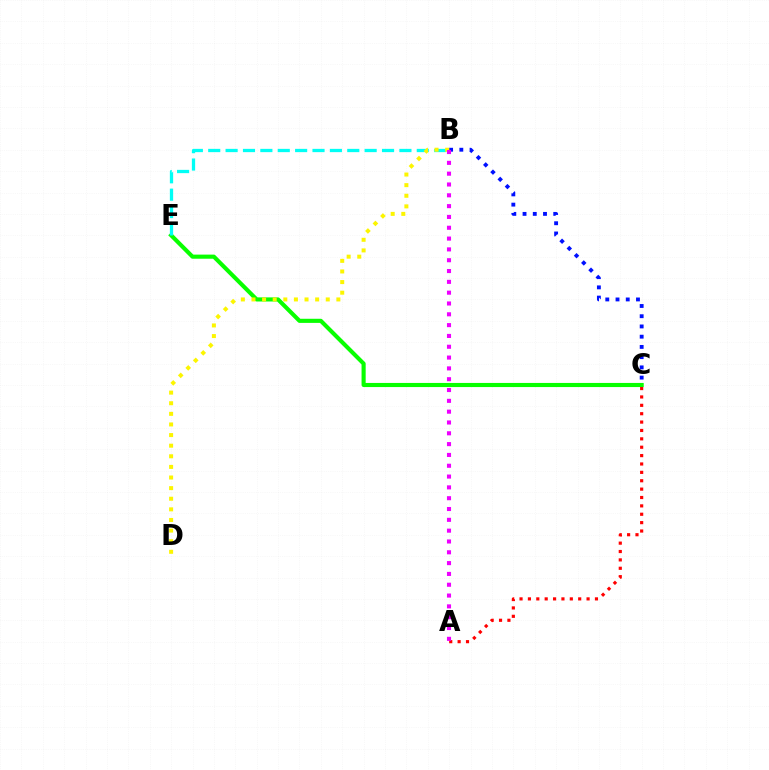{('C', 'E'): [{'color': '#08ff00', 'line_style': 'solid', 'thickness': 2.96}], ('A', 'C'): [{'color': '#ff0000', 'line_style': 'dotted', 'thickness': 2.28}], ('B', 'E'): [{'color': '#00fff6', 'line_style': 'dashed', 'thickness': 2.36}], ('B', 'C'): [{'color': '#0010ff', 'line_style': 'dotted', 'thickness': 2.78}], ('B', 'D'): [{'color': '#fcf500', 'line_style': 'dotted', 'thickness': 2.88}], ('A', 'B'): [{'color': '#ee00ff', 'line_style': 'dotted', 'thickness': 2.94}]}